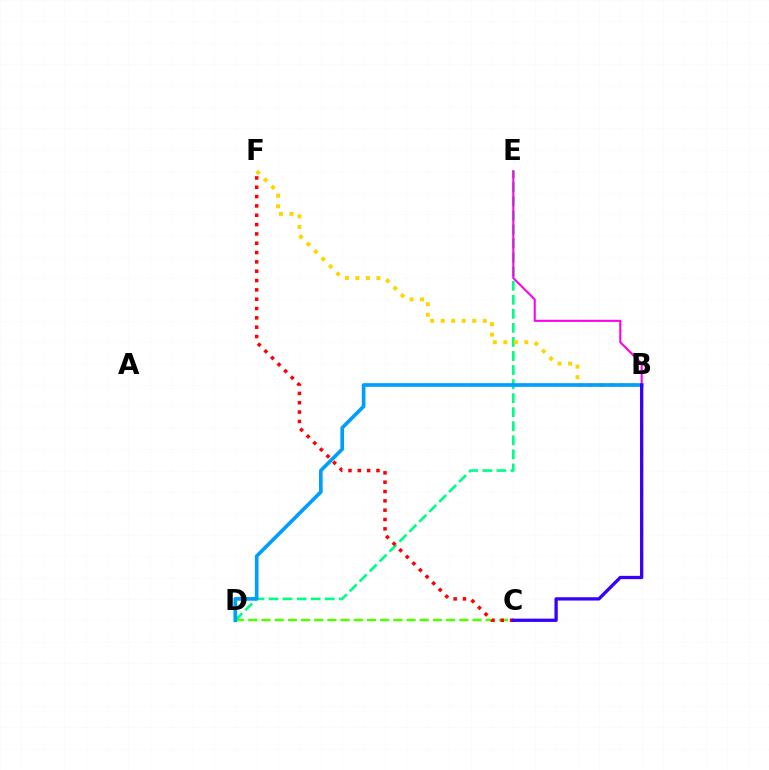{('C', 'D'): [{'color': '#4fff00', 'line_style': 'dashed', 'thickness': 1.79}], ('D', 'E'): [{'color': '#00ff86', 'line_style': 'dashed', 'thickness': 1.91}], ('B', 'F'): [{'color': '#ffd500', 'line_style': 'dotted', 'thickness': 2.85}], ('B', 'D'): [{'color': '#009eff', 'line_style': 'solid', 'thickness': 2.64}], ('C', 'F'): [{'color': '#ff0000', 'line_style': 'dotted', 'thickness': 2.53}], ('B', 'E'): [{'color': '#ff00ed', 'line_style': 'solid', 'thickness': 1.5}], ('B', 'C'): [{'color': '#3700ff', 'line_style': 'solid', 'thickness': 2.38}]}